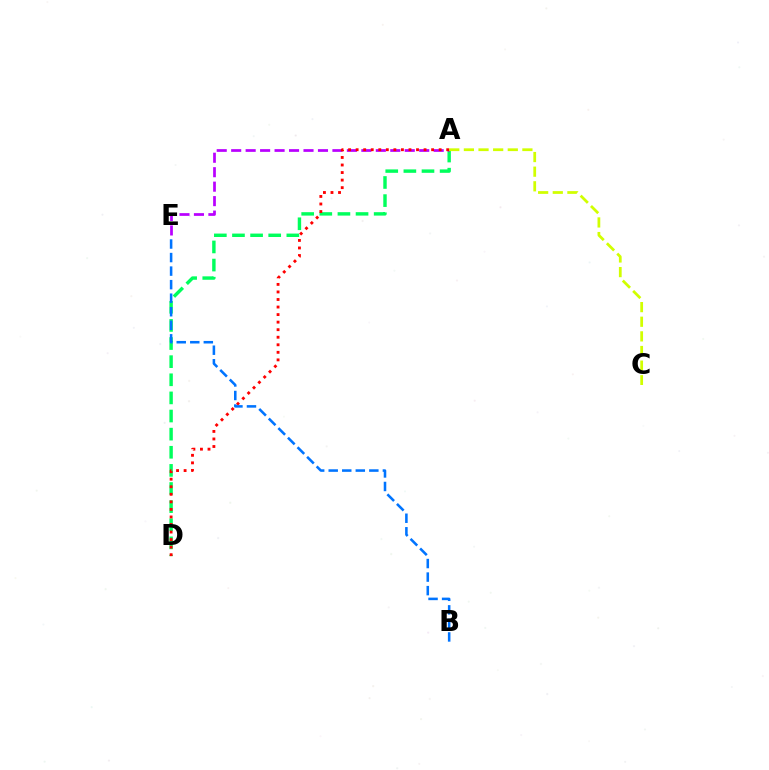{('A', 'D'): [{'color': '#00ff5c', 'line_style': 'dashed', 'thickness': 2.46}, {'color': '#ff0000', 'line_style': 'dotted', 'thickness': 2.05}], ('A', 'E'): [{'color': '#b900ff', 'line_style': 'dashed', 'thickness': 1.96}], ('A', 'C'): [{'color': '#d1ff00', 'line_style': 'dashed', 'thickness': 1.99}], ('B', 'E'): [{'color': '#0074ff', 'line_style': 'dashed', 'thickness': 1.84}]}